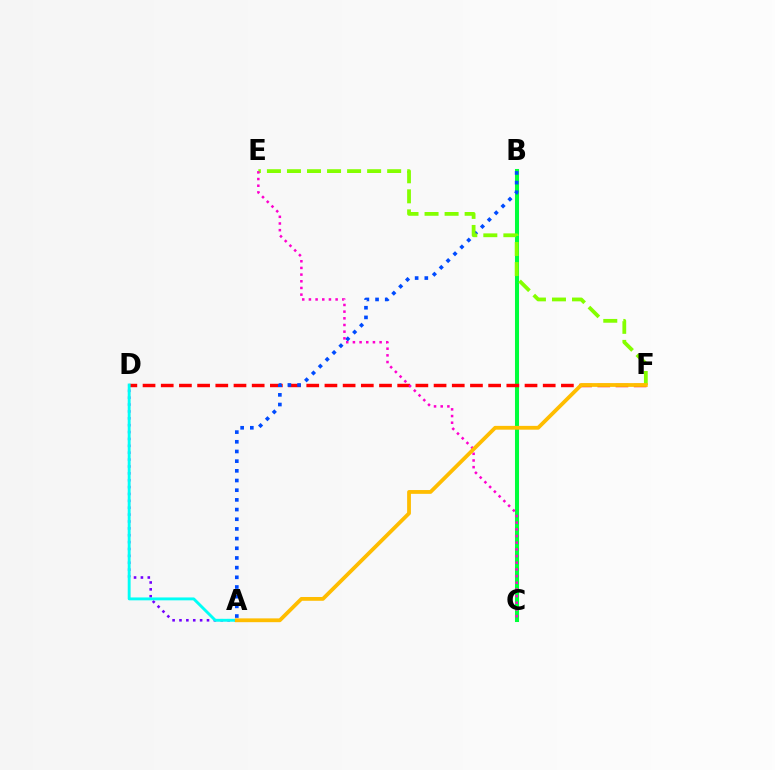{('A', 'D'): [{'color': '#7200ff', 'line_style': 'dotted', 'thickness': 1.87}, {'color': '#00fff6', 'line_style': 'solid', 'thickness': 2.08}], ('B', 'C'): [{'color': '#00ff39', 'line_style': 'solid', 'thickness': 2.91}], ('D', 'F'): [{'color': '#ff0000', 'line_style': 'dashed', 'thickness': 2.47}], ('A', 'B'): [{'color': '#004bff', 'line_style': 'dotted', 'thickness': 2.63}], ('E', 'F'): [{'color': '#84ff00', 'line_style': 'dashed', 'thickness': 2.72}], ('C', 'E'): [{'color': '#ff00cf', 'line_style': 'dotted', 'thickness': 1.81}], ('A', 'F'): [{'color': '#ffbd00', 'line_style': 'solid', 'thickness': 2.73}]}